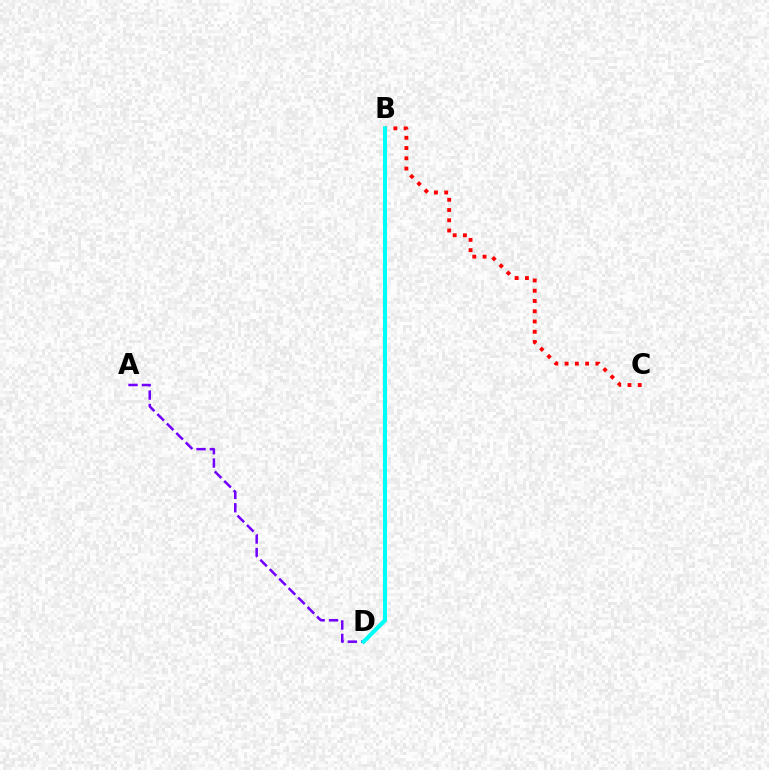{('B', 'D'): [{'color': '#84ff00', 'line_style': 'dashed', 'thickness': 1.58}, {'color': '#00fff6', 'line_style': 'solid', 'thickness': 2.91}], ('B', 'C'): [{'color': '#ff0000', 'line_style': 'dotted', 'thickness': 2.78}], ('A', 'D'): [{'color': '#7200ff', 'line_style': 'dashed', 'thickness': 1.82}]}